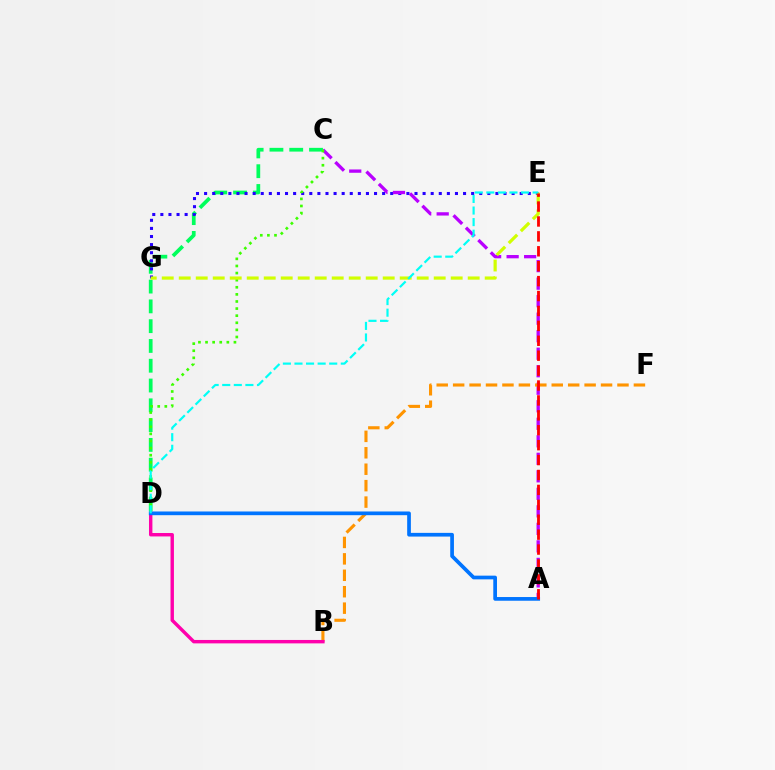{('C', 'D'): [{'color': '#00ff5c', 'line_style': 'dashed', 'thickness': 2.69}, {'color': '#3dff00', 'line_style': 'dotted', 'thickness': 1.93}], ('E', 'G'): [{'color': '#2500ff', 'line_style': 'dotted', 'thickness': 2.2}, {'color': '#d1ff00', 'line_style': 'dashed', 'thickness': 2.31}], ('A', 'C'): [{'color': '#b900ff', 'line_style': 'dashed', 'thickness': 2.38}], ('B', 'F'): [{'color': '#ff9400', 'line_style': 'dashed', 'thickness': 2.23}], ('B', 'D'): [{'color': '#ff00ac', 'line_style': 'solid', 'thickness': 2.46}], ('A', 'D'): [{'color': '#0074ff', 'line_style': 'solid', 'thickness': 2.67}], ('D', 'E'): [{'color': '#00fff6', 'line_style': 'dashed', 'thickness': 1.57}], ('A', 'E'): [{'color': '#ff0000', 'line_style': 'dashed', 'thickness': 2.03}]}